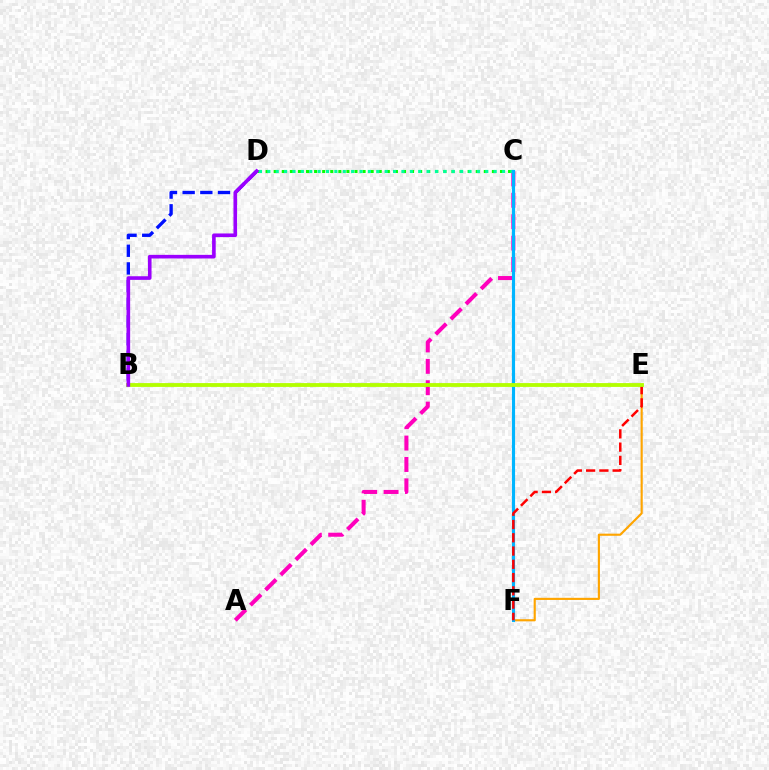{('E', 'F'): [{'color': '#ffa500', 'line_style': 'solid', 'thickness': 1.54}, {'color': '#ff0000', 'line_style': 'dashed', 'thickness': 1.8}], ('A', 'C'): [{'color': '#ff00bd', 'line_style': 'dashed', 'thickness': 2.91}], ('C', 'D'): [{'color': '#08ff00', 'line_style': 'dotted', 'thickness': 2.2}, {'color': '#00ff9d', 'line_style': 'dotted', 'thickness': 2.28}], ('C', 'F'): [{'color': '#00b5ff', 'line_style': 'solid', 'thickness': 2.26}], ('B', 'D'): [{'color': '#0010ff', 'line_style': 'dashed', 'thickness': 2.4}, {'color': '#9b00ff', 'line_style': 'solid', 'thickness': 2.61}], ('B', 'E'): [{'color': '#b3ff00', 'line_style': 'solid', 'thickness': 2.75}]}